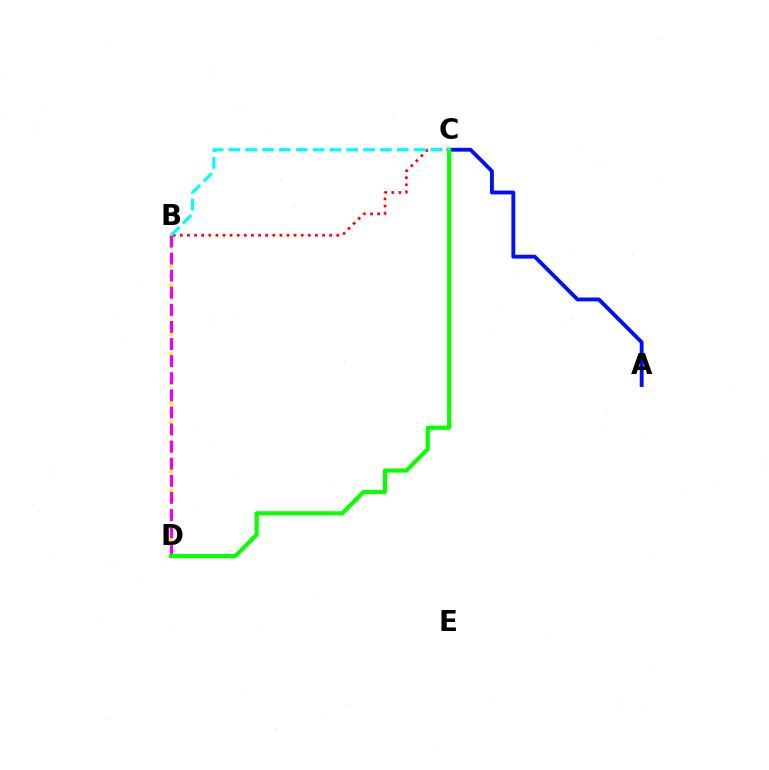{('B', 'D'): [{'color': '#fcf500', 'line_style': 'dotted', 'thickness': 2.65}, {'color': '#ee00ff', 'line_style': 'dashed', 'thickness': 2.32}], ('A', 'C'): [{'color': '#0010ff', 'line_style': 'solid', 'thickness': 2.78}], ('B', 'C'): [{'color': '#ff0000', 'line_style': 'dotted', 'thickness': 1.93}, {'color': '#00fff6', 'line_style': 'dashed', 'thickness': 2.29}], ('C', 'D'): [{'color': '#08ff00', 'line_style': 'solid', 'thickness': 2.99}]}